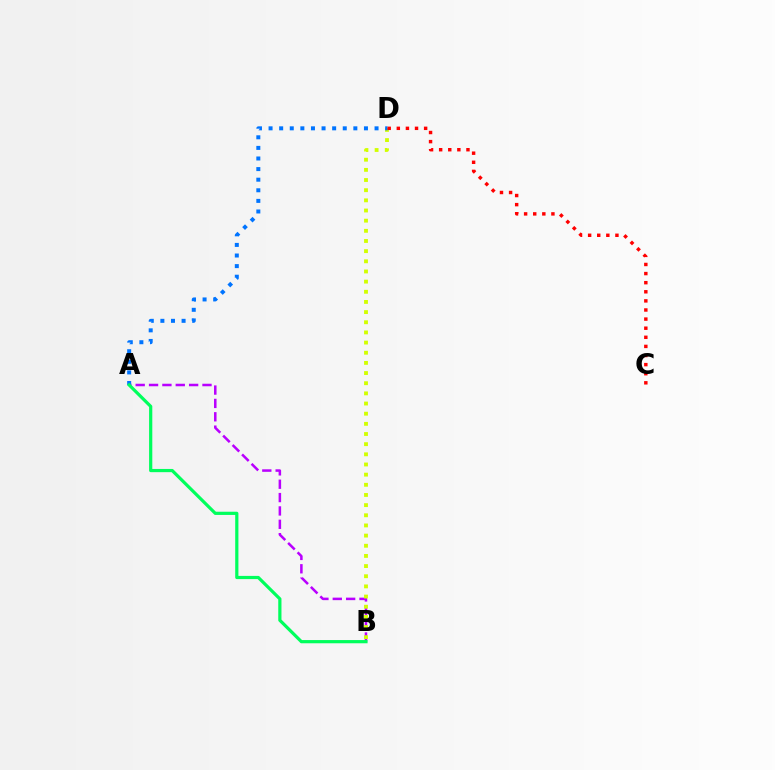{('A', 'B'): [{'color': '#b900ff', 'line_style': 'dashed', 'thickness': 1.81}, {'color': '#00ff5c', 'line_style': 'solid', 'thickness': 2.31}], ('B', 'D'): [{'color': '#d1ff00', 'line_style': 'dotted', 'thickness': 2.76}], ('A', 'D'): [{'color': '#0074ff', 'line_style': 'dotted', 'thickness': 2.88}], ('C', 'D'): [{'color': '#ff0000', 'line_style': 'dotted', 'thickness': 2.47}]}